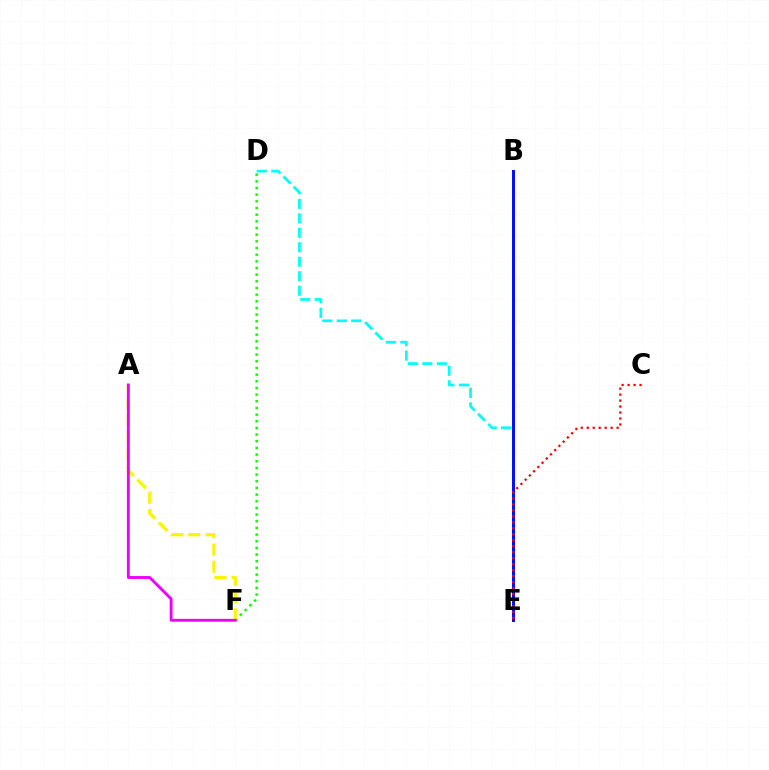{('D', 'F'): [{'color': '#08ff00', 'line_style': 'dotted', 'thickness': 1.81}], ('A', 'F'): [{'color': '#fcf500', 'line_style': 'dashed', 'thickness': 2.34}, {'color': '#ee00ff', 'line_style': 'solid', 'thickness': 2.07}], ('D', 'E'): [{'color': '#00fff6', 'line_style': 'dashed', 'thickness': 1.97}], ('B', 'E'): [{'color': '#0010ff', 'line_style': 'solid', 'thickness': 2.15}], ('C', 'E'): [{'color': '#ff0000', 'line_style': 'dotted', 'thickness': 1.62}]}